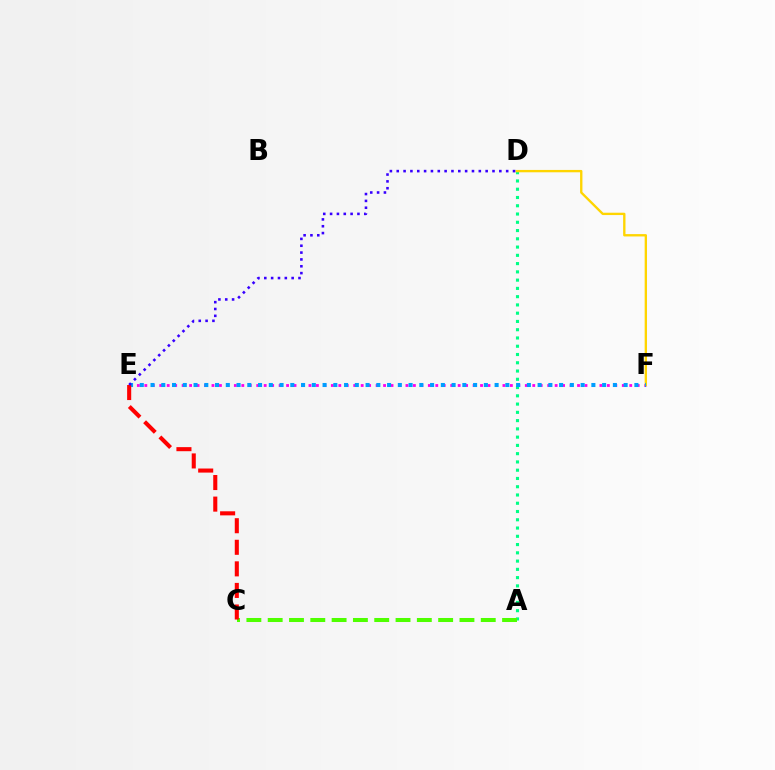{('E', 'F'): [{'color': '#ff00ed', 'line_style': 'dotted', 'thickness': 2.03}, {'color': '#009eff', 'line_style': 'dotted', 'thickness': 2.92}], ('A', 'D'): [{'color': '#00ff86', 'line_style': 'dotted', 'thickness': 2.25}], ('A', 'C'): [{'color': '#4fff00', 'line_style': 'dashed', 'thickness': 2.89}], ('D', 'F'): [{'color': '#ffd500', 'line_style': 'solid', 'thickness': 1.69}], ('C', 'E'): [{'color': '#ff0000', 'line_style': 'dashed', 'thickness': 2.93}], ('D', 'E'): [{'color': '#3700ff', 'line_style': 'dotted', 'thickness': 1.86}]}